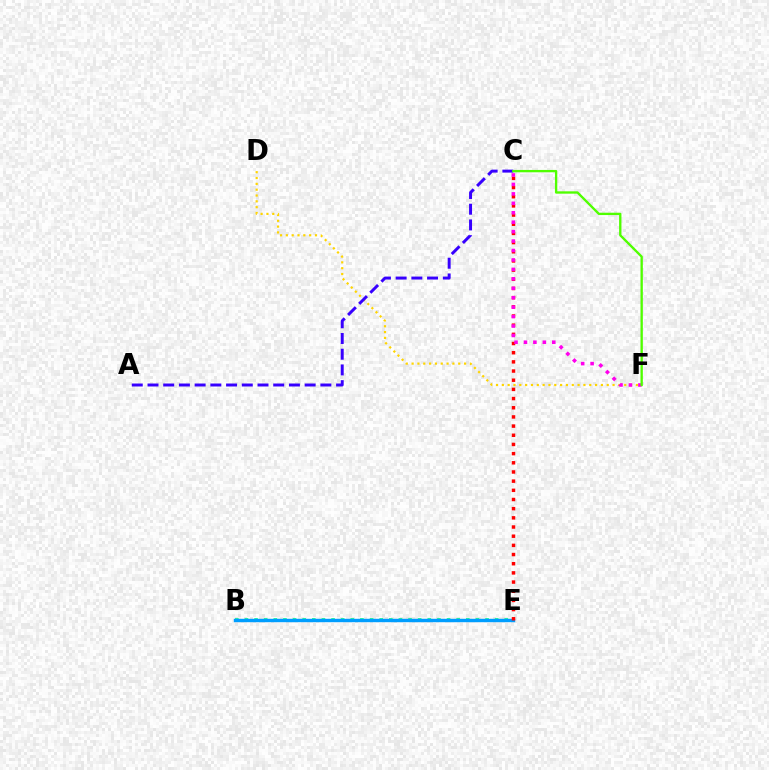{('B', 'E'): [{'color': '#00ff86', 'line_style': 'dotted', 'thickness': 2.61}, {'color': '#009eff', 'line_style': 'solid', 'thickness': 2.46}], ('C', 'E'): [{'color': '#ff0000', 'line_style': 'dotted', 'thickness': 2.49}], ('D', 'F'): [{'color': '#ffd500', 'line_style': 'dotted', 'thickness': 1.58}], ('A', 'C'): [{'color': '#3700ff', 'line_style': 'dashed', 'thickness': 2.14}], ('C', 'F'): [{'color': '#ff00ed', 'line_style': 'dotted', 'thickness': 2.56}, {'color': '#4fff00', 'line_style': 'solid', 'thickness': 1.69}]}